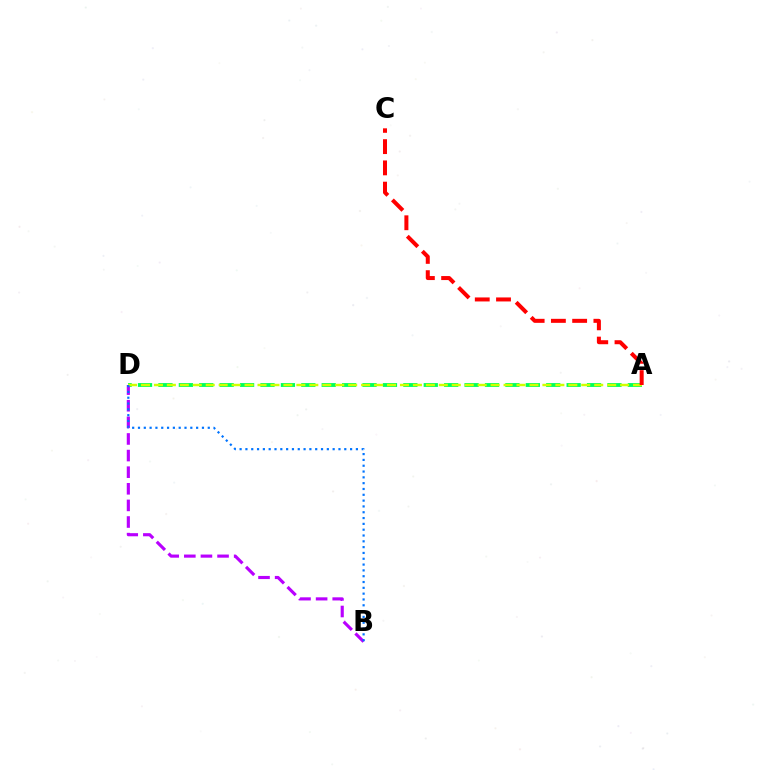{('A', 'D'): [{'color': '#00ff5c', 'line_style': 'dashed', 'thickness': 2.77}, {'color': '#d1ff00', 'line_style': 'dashed', 'thickness': 1.76}], ('B', 'D'): [{'color': '#b900ff', 'line_style': 'dashed', 'thickness': 2.26}, {'color': '#0074ff', 'line_style': 'dotted', 'thickness': 1.58}], ('A', 'C'): [{'color': '#ff0000', 'line_style': 'dashed', 'thickness': 2.89}]}